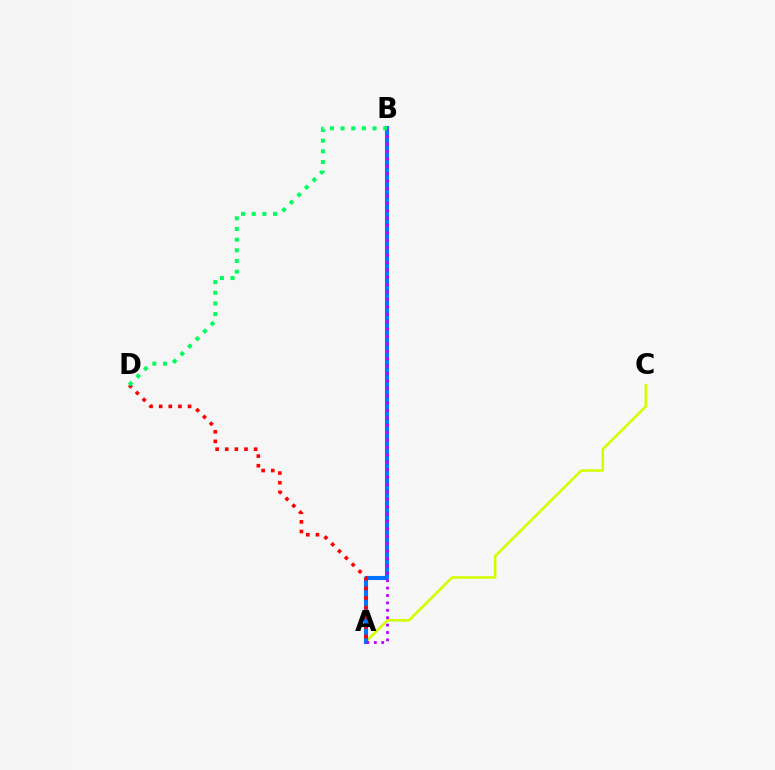{('A', 'C'): [{'color': '#d1ff00', 'line_style': 'solid', 'thickness': 1.87}], ('A', 'B'): [{'color': '#0074ff', 'line_style': 'solid', 'thickness': 2.93}, {'color': '#b900ff', 'line_style': 'dotted', 'thickness': 2.01}], ('A', 'D'): [{'color': '#ff0000', 'line_style': 'dotted', 'thickness': 2.62}], ('B', 'D'): [{'color': '#00ff5c', 'line_style': 'dotted', 'thickness': 2.9}]}